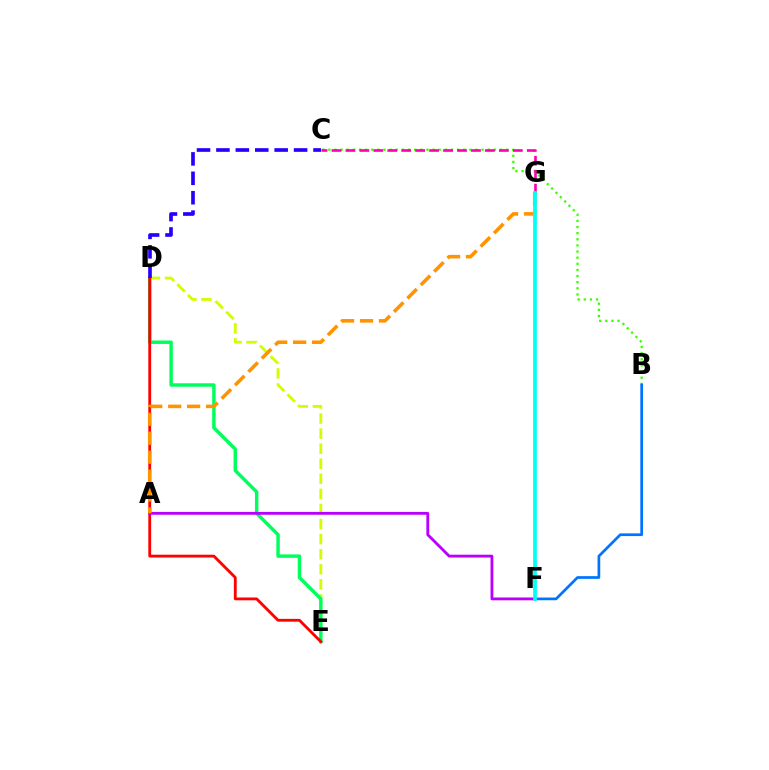{('B', 'C'): [{'color': '#3dff00', 'line_style': 'dotted', 'thickness': 1.67}], ('D', 'E'): [{'color': '#d1ff00', 'line_style': 'dashed', 'thickness': 2.05}, {'color': '#00ff5c', 'line_style': 'solid', 'thickness': 2.48}, {'color': '#ff0000', 'line_style': 'solid', 'thickness': 2.03}], ('B', 'F'): [{'color': '#0074ff', 'line_style': 'solid', 'thickness': 1.95}], ('C', 'G'): [{'color': '#ff00ac', 'line_style': 'dashed', 'thickness': 1.9}], ('C', 'D'): [{'color': '#2500ff', 'line_style': 'dashed', 'thickness': 2.64}], ('A', 'F'): [{'color': '#b900ff', 'line_style': 'solid', 'thickness': 2.04}], ('A', 'G'): [{'color': '#ff9400', 'line_style': 'dashed', 'thickness': 2.57}], ('F', 'G'): [{'color': '#00fff6', 'line_style': 'solid', 'thickness': 2.69}]}